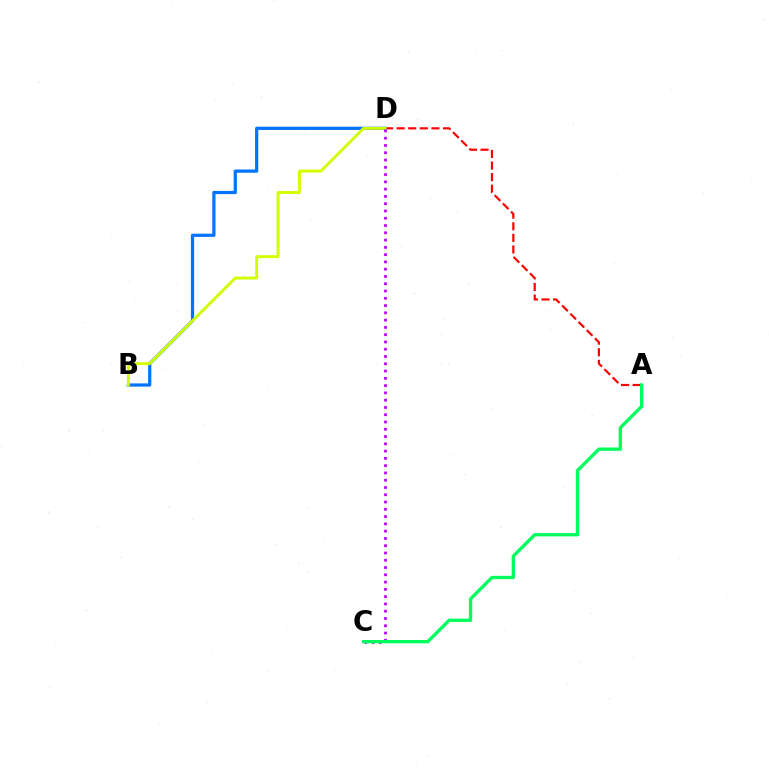{('A', 'D'): [{'color': '#ff0000', 'line_style': 'dashed', 'thickness': 1.58}], ('B', 'D'): [{'color': '#0074ff', 'line_style': 'solid', 'thickness': 2.32}, {'color': '#d1ff00', 'line_style': 'solid', 'thickness': 2.12}], ('C', 'D'): [{'color': '#b900ff', 'line_style': 'dotted', 'thickness': 1.98}], ('A', 'C'): [{'color': '#00ff5c', 'line_style': 'solid', 'thickness': 2.39}]}